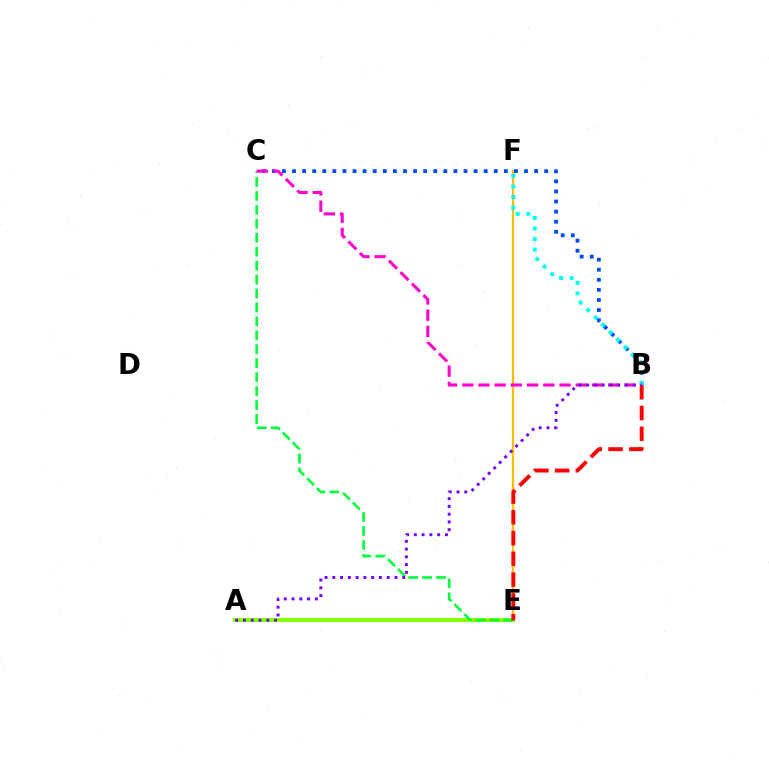{('E', 'F'): [{'color': '#ffbd00', 'line_style': 'solid', 'thickness': 1.61}], ('B', 'C'): [{'color': '#004bff', 'line_style': 'dotted', 'thickness': 2.74}, {'color': '#ff00cf', 'line_style': 'dashed', 'thickness': 2.2}], ('B', 'F'): [{'color': '#00fff6', 'line_style': 'dotted', 'thickness': 2.87}], ('A', 'E'): [{'color': '#84ff00', 'line_style': 'solid', 'thickness': 2.86}], ('C', 'E'): [{'color': '#00ff39', 'line_style': 'dashed', 'thickness': 1.89}], ('B', 'E'): [{'color': '#ff0000', 'line_style': 'dashed', 'thickness': 2.82}], ('A', 'B'): [{'color': '#7200ff', 'line_style': 'dotted', 'thickness': 2.11}]}